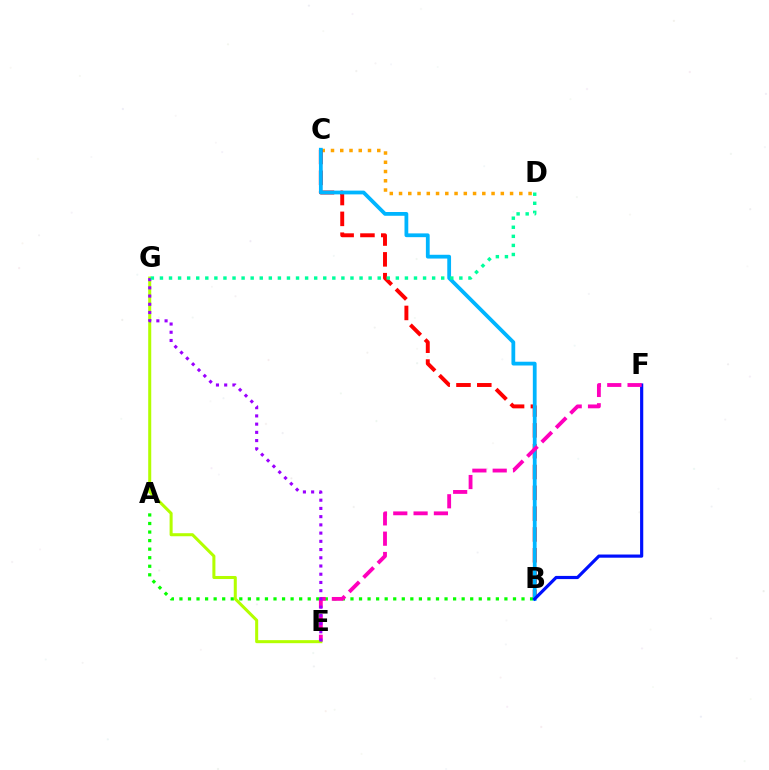{('C', 'D'): [{'color': '#ffa500', 'line_style': 'dotted', 'thickness': 2.51}], ('B', 'C'): [{'color': '#ff0000', 'line_style': 'dashed', 'thickness': 2.83}, {'color': '#00b5ff', 'line_style': 'solid', 'thickness': 2.72}], ('A', 'B'): [{'color': '#08ff00', 'line_style': 'dotted', 'thickness': 2.32}], ('B', 'F'): [{'color': '#0010ff', 'line_style': 'solid', 'thickness': 2.29}], ('E', 'F'): [{'color': '#ff00bd', 'line_style': 'dashed', 'thickness': 2.76}], ('E', 'G'): [{'color': '#b3ff00', 'line_style': 'solid', 'thickness': 2.19}, {'color': '#9b00ff', 'line_style': 'dotted', 'thickness': 2.24}], ('D', 'G'): [{'color': '#00ff9d', 'line_style': 'dotted', 'thickness': 2.47}]}